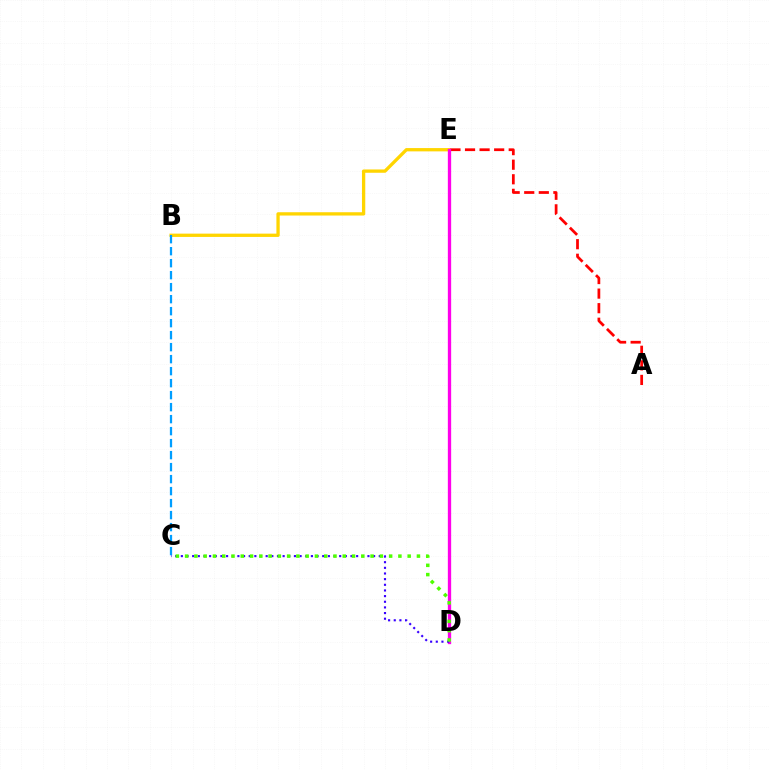{('D', 'E'): [{'color': '#00ff86', 'line_style': 'dotted', 'thickness': 2.03}, {'color': '#ff00ed', 'line_style': 'solid', 'thickness': 2.38}], ('B', 'E'): [{'color': '#ffd500', 'line_style': 'solid', 'thickness': 2.38}], ('A', 'E'): [{'color': '#ff0000', 'line_style': 'dashed', 'thickness': 1.98}], ('B', 'C'): [{'color': '#009eff', 'line_style': 'dashed', 'thickness': 1.63}], ('C', 'D'): [{'color': '#3700ff', 'line_style': 'dotted', 'thickness': 1.54}, {'color': '#4fff00', 'line_style': 'dotted', 'thickness': 2.52}]}